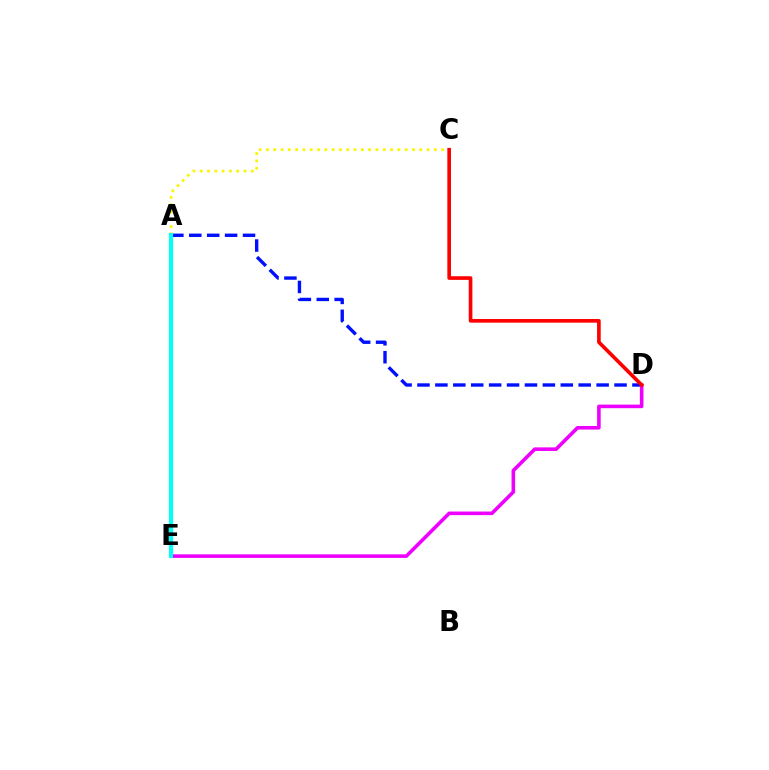{('A', 'C'): [{'color': '#fcf500', 'line_style': 'dotted', 'thickness': 1.98}], ('A', 'D'): [{'color': '#0010ff', 'line_style': 'dashed', 'thickness': 2.43}], ('D', 'E'): [{'color': '#ee00ff', 'line_style': 'solid', 'thickness': 2.59}], ('A', 'E'): [{'color': '#08ff00', 'line_style': 'dashed', 'thickness': 2.57}, {'color': '#00fff6', 'line_style': 'solid', 'thickness': 2.97}], ('C', 'D'): [{'color': '#ff0000', 'line_style': 'solid', 'thickness': 2.62}]}